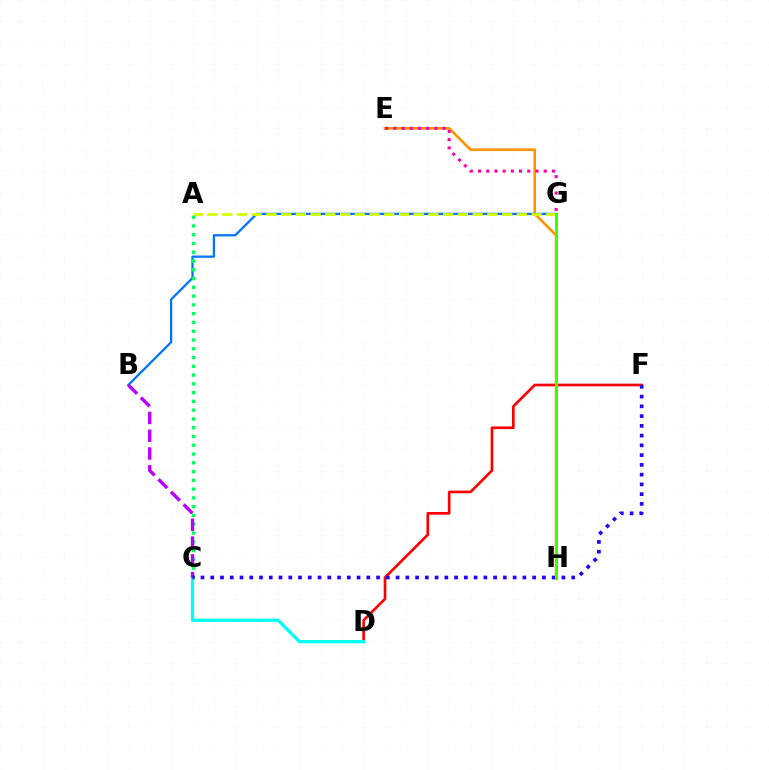{('E', 'H'): [{'color': '#ff9400', 'line_style': 'solid', 'thickness': 1.9}], ('B', 'G'): [{'color': '#0074ff', 'line_style': 'solid', 'thickness': 1.62}], ('D', 'F'): [{'color': '#ff0000', 'line_style': 'solid', 'thickness': 1.92}], ('C', 'D'): [{'color': '#00fff6', 'line_style': 'solid', 'thickness': 2.35}], ('E', 'G'): [{'color': '#ff00ac', 'line_style': 'dotted', 'thickness': 2.23}], ('A', 'C'): [{'color': '#00ff5c', 'line_style': 'dotted', 'thickness': 2.38}], ('A', 'G'): [{'color': '#d1ff00', 'line_style': 'dashed', 'thickness': 2.0}], ('B', 'C'): [{'color': '#b900ff', 'line_style': 'dashed', 'thickness': 2.42}], ('C', 'F'): [{'color': '#2500ff', 'line_style': 'dotted', 'thickness': 2.65}], ('G', 'H'): [{'color': '#3dff00', 'line_style': 'solid', 'thickness': 2.18}]}